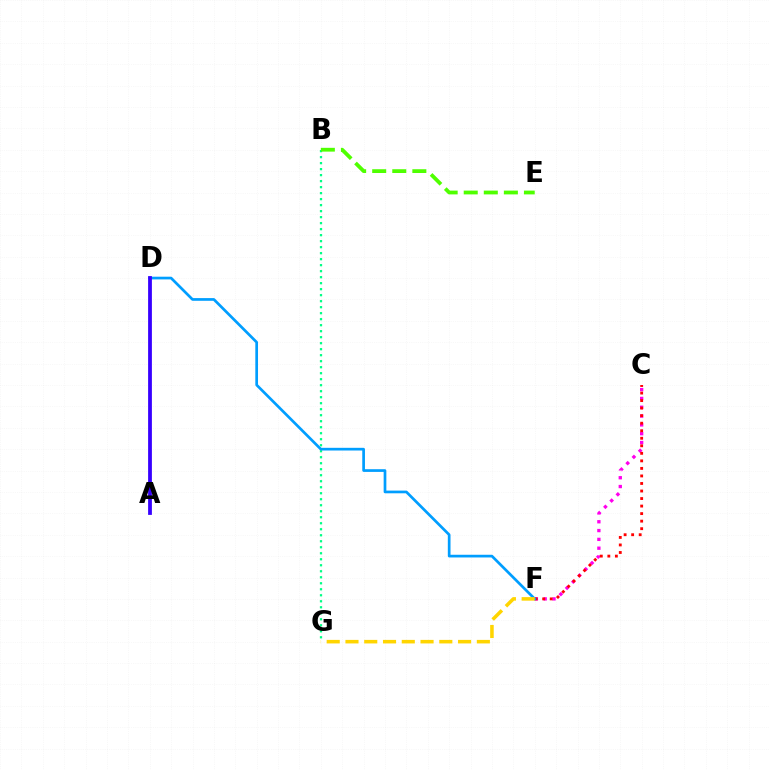{('B', 'G'): [{'color': '#00ff86', 'line_style': 'dotted', 'thickness': 1.63}], ('B', 'E'): [{'color': '#4fff00', 'line_style': 'dashed', 'thickness': 2.73}], ('C', 'F'): [{'color': '#ff00ed', 'line_style': 'dotted', 'thickness': 2.39}, {'color': '#ff0000', 'line_style': 'dotted', 'thickness': 2.05}], ('D', 'F'): [{'color': '#009eff', 'line_style': 'solid', 'thickness': 1.95}], ('F', 'G'): [{'color': '#ffd500', 'line_style': 'dashed', 'thickness': 2.55}], ('A', 'D'): [{'color': '#3700ff', 'line_style': 'solid', 'thickness': 2.72}]}